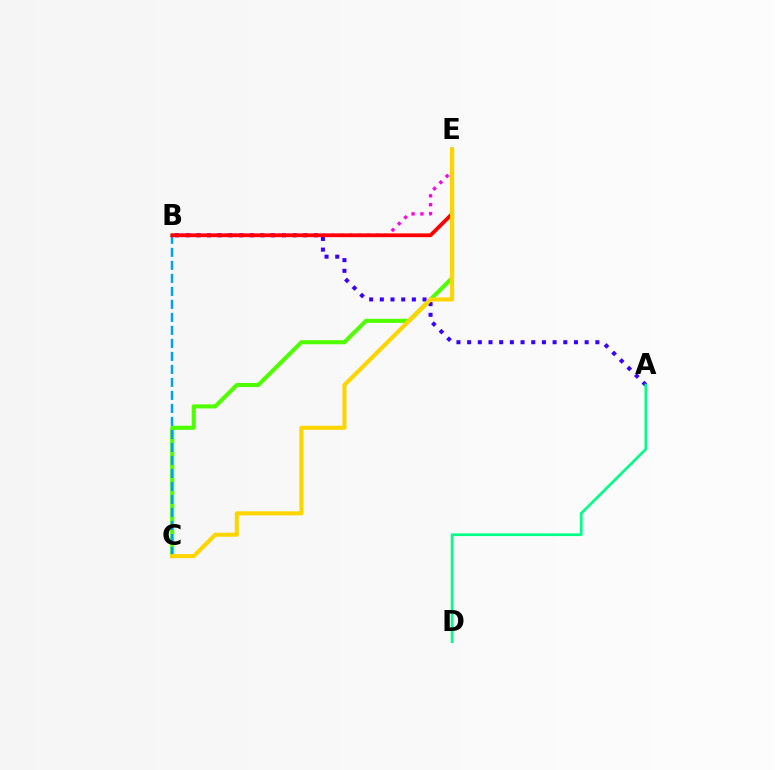{('C', 'E'): [{'color': '#4fff00', 'line_style': 'solid', 'thickness': 2.93}, {'color': '#ffd500', 'line_style': 'solid', 'thickness': 2.94}], ('A', 'B'): [{'color': '#3700ff', 'line_style': 'dotted', 'thickness': 2.9}], ('B', 'E'): [{'color': '#ff00ed', 'line_style': 'dotted', 'thickness': 2.42}, {'color': '#ff0000', 'line_style': 'solid', 'thickness': 2.73}], ('B', 'C'): [{'color': '#009eff', 'line_style': 'dashed', 'thickness': 1.77}], ('A', 'D'): [{'color': '#00ff86', 'line_style': 'solid', 'thickness': 1.93}]}